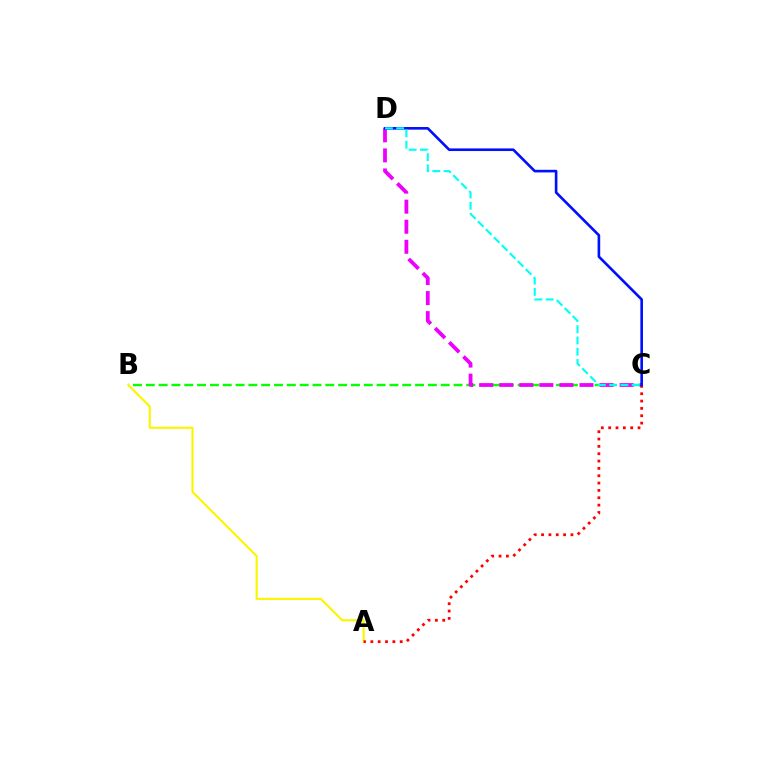{('B', 'C'): [{'color': '#08ff00', 'line_style': 'dashed', 'thickness': 1.74}], ('A', 'B'): [{'color': '#fcf500', 'line_style': 'solid', 'thickness': 1.55}], ('C', 'D'): [{'color': '#ee00ff', 'line_style': 'dashed', 'thickness': 2.72}, {'color': '#0010ff', 'line_style': 'solid', 'thickness': 1.89}, {'color': '#00fff6', 'line_style': 'dashed', 'thickness': 1.53}], ('A', 'C'): [{'color': '#ff0000', 'line_style': 'dotted', 'thickness': 1.99}]}